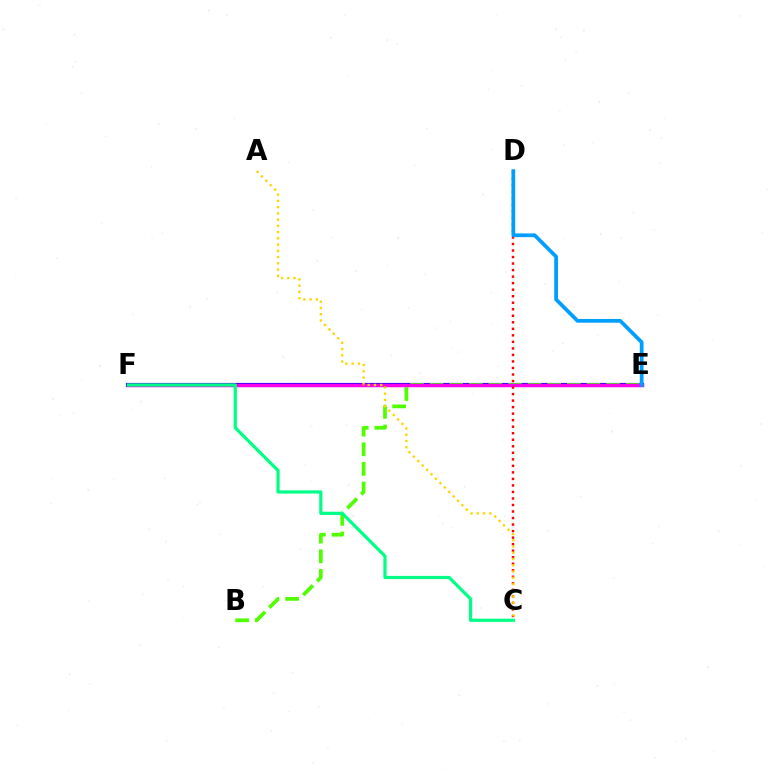{('E', 'F'): [{'color': '#3700ff', 'line_style': 'solid', 'thickness': 2.99}, {'color': '#ff00ed', 'line_style': 'solid', 'thickness': 2.4}], ('B', 'E'): [{'color': '#4fff00', 'line_style': 'dashed', 'thickness': 2.66}], ('C', 'D'): [{'color': '#ff0000', 'line_style': 'dotted', 'thickness': 1.77}], ('C', 'F'): [{'color': '#00ff86', 'line_style': 'solid', 'thickness': 2.32}], ('A', 'C'): [{'color': '#ffd500', 'line_style': 'dotted', 'thickness': 1.7}], ('D', 'E'): [{'color': '#009eff', 'line_style': 'solid', 'thickness': 2.69}]}